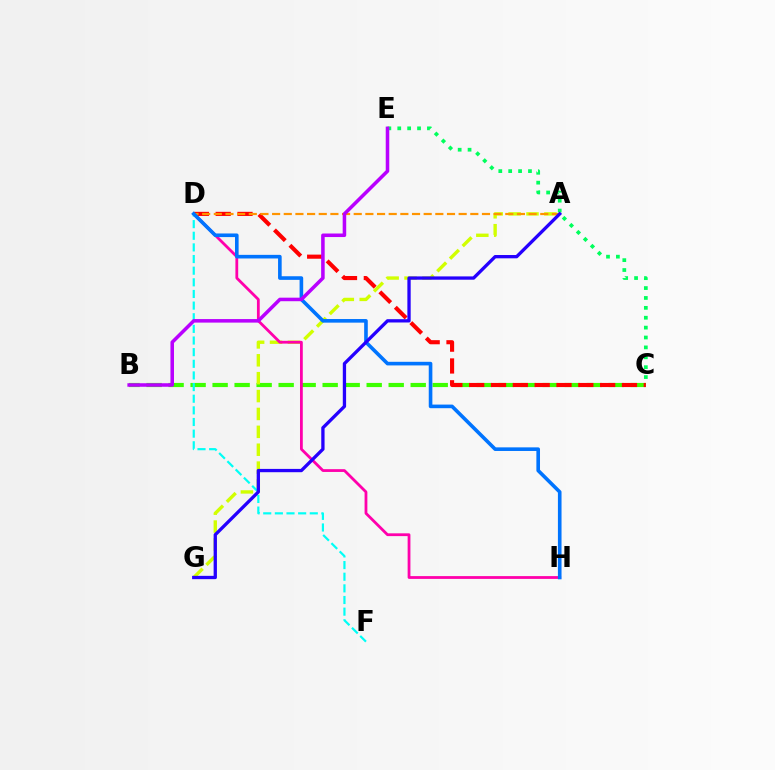{('B', 'C'): [{'color': '#3dff00', 'line_style': 'dashed', 'thickness': 2.99}], ('A', 'G'): [{'color': '#d1ff00', 'line_style': 'dashed', 'thickness': 2.43}, {'color': '#2500ff', 'line_style': 'solid', 'thickness': 2.38}], ('C', 'E'): [{'color': '#00ff5c', 'line_style': 'dotted', 'thickness': 2.69}], ('D', 'H'): [{'color': '#ff00ac', 'line_style': 'solid', 'thickness': 2.01}, {'color': '#0074ff', 'line_style': 'solid', 'thickness': 2.6}], ('D', 'F'): [{'color': '#00fff6', 'line_style': 'dashed', 'thickness': 1.58}], ('C', 'D'): [{'color': '#ff0000', 'line_style': 'dashed', 'thickness': 2.96}], ('A', 'D'): [{'color': '#ff9400', 'line_style': 'dashed', 'thickness': 1.58}], ('B', 'E'): [{'color': '#b900ff', 'line_style': 'solid', 'thickness': 2.55}]}